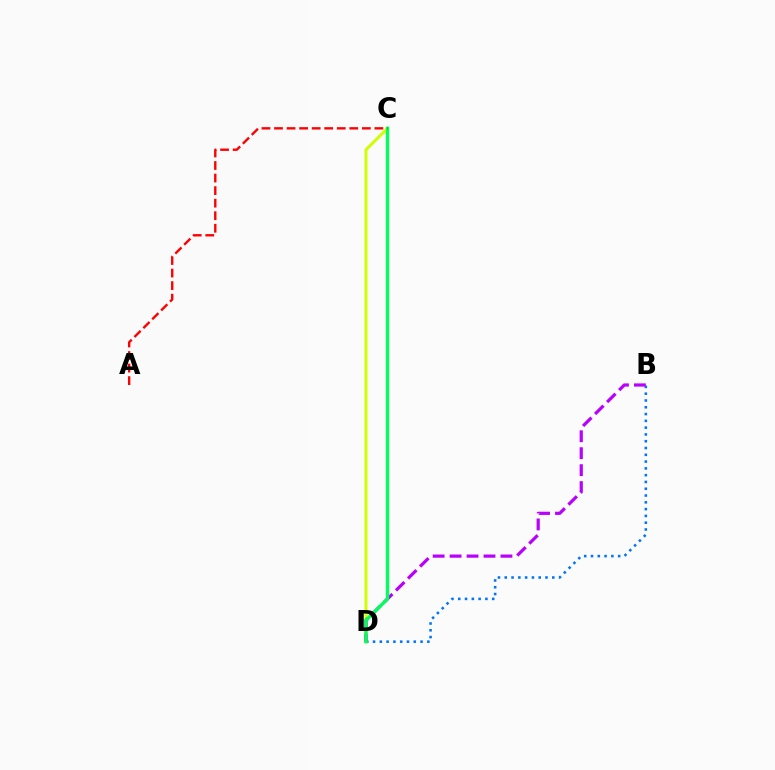{('B', 'D'): [{'color': '#0074ff', 'line_style': 'dotted', 'thickness': 1.84}, {'color': '#b900ff', 'line_style': 'dashed', 'thickness': 2.3}], ('C', 'D'): [{'color': '#d1ff00', 'line_style': 'solid', 'thickness': 2.16}, {'color': '#00ff5c', 'line_style': 'solid', 'thickness': 2.41}], ('A', 'C'): [{'color': '#ff0000', 'line_style': 'dashed', 'thickness': 1.7}]}